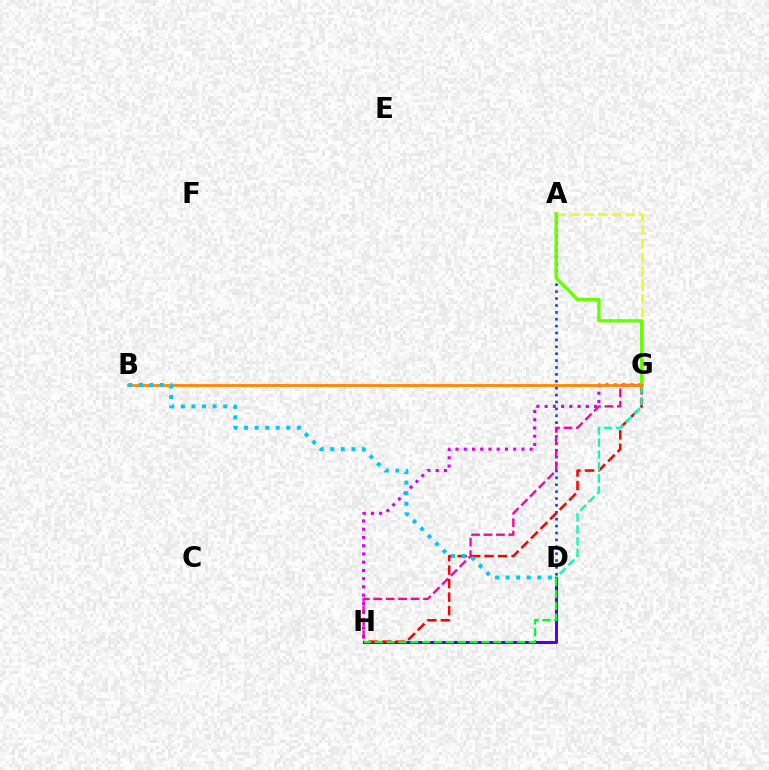{('D', 'H'): [{'color': '#4f00ff', 'line_style': 'solid', 'thickness': 2.17}, {'color': '#00ff27', 'line_style': 'dashed', 'thickness': 1.61}], ('G', 'H'): [{'color': '#d600ff', 'line_style': 'dotted', 'thickness': 2.24}, {'color': '#ff00a0', 'line_style': 'dashed', 'thickness': 1.69}, {'color': '#ff0000', 'line_style': 'dashed', 'thickness': 1.83}], ('A', 'D'): [{'color': '#003fff', 'line_style': 'dotted', 'thickness': 1.87}], ('D', 'G'): [{'color': '#00ffaf', 'line_style': 'dashed', 'thickness': 1.62}], ('A', 'G'): [{'color': '#eeff00', 'line_style': 'dashed', 'thickness': 1.87}, {'color': '#66ff00', 'line_style': 'solid', 'thickness': 2.37}], ('B', 'G'): [{'color': '#ff8800', 'line_style': 'solid', 'thickness': 2.02}], ('B', 'D'): [{'color': '#00c7ff', 'line_style': 'dotted', 'thickness': 2.87}]}